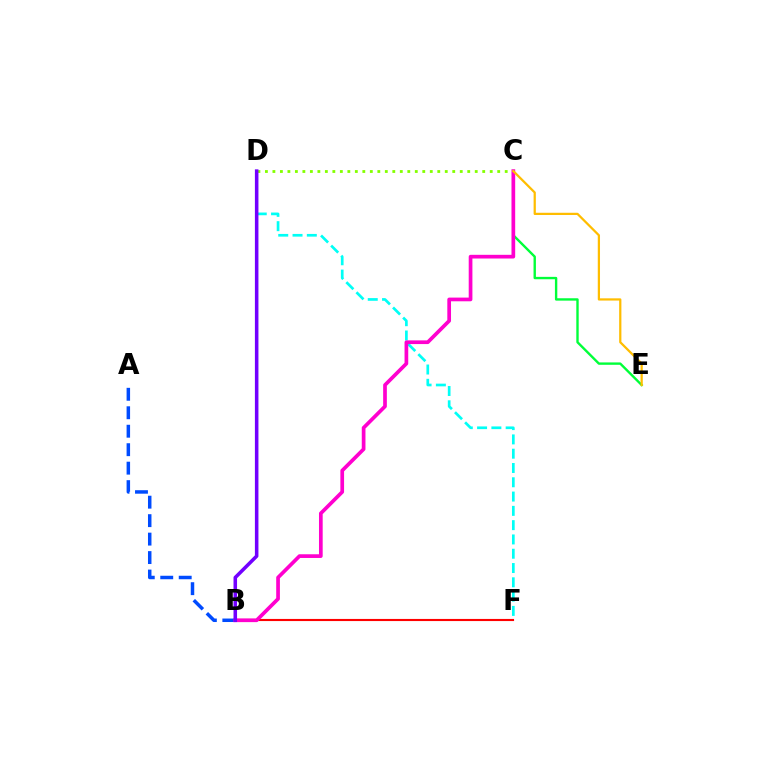{('D', 'F'): [{'color': '#00fff6', 'line_style': 'dashed', 'thickness': 1.94}], ('B', 'F'): [{'color': '#ff0000', 'line_style': 'solid', 'thickness': 1.53}], ('C', 'E'): [{'color': '#00ff39', 'line_style': 'solid', 'thickness': 1.71}, {'color': '#ffbd00', 'line_style': 'solid', 'thickness': 1.61}], ('C', 'D'): [{'color': '#84ff00', 'line_style': 'dotted', 'thickness': 2.04}], ('A', 'B'): [{'color': '#004bff', 'line_style': 'dashed', 'thickness': 2.51}], ('B', 'C'): [{'color': '#ff00cf', 'line_style': 'solid', 'thickness': 2.66}], ('B', 'D'): [{'color': '#7200ff', 'line_style': 'solid', 'thickness': 2.55}]}